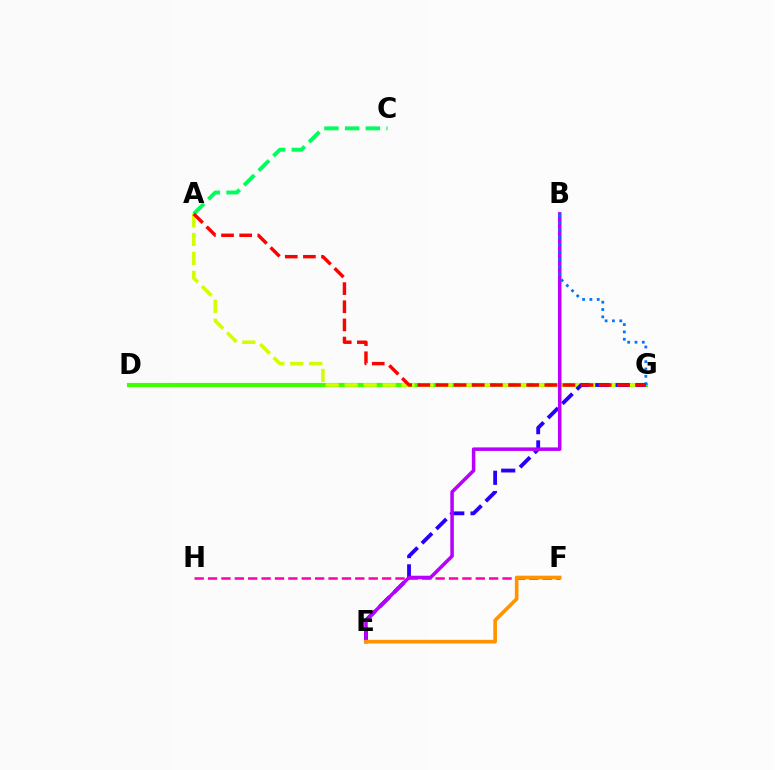{('D', 'G'): [{'color': '#00fff6', 'line_style': 'dashed', 'thickness': 2.61}, {'color': '#3dff00', 'line_style': 'solid', 'thickness': 2.99}], ('A', 'C'): [{'color': '#00ff5c', 'line_style': 'dashed', 'thickness': 2.81}], ('A', 'G'): [{'color': '#d1ff00', 'line_style': 'dashed', 'thickness': 2.57}, {'color': '#ff0000', 'line_style': 'dashed', 'thickness': 2.46}], ('F', 'H'): [{'color': '#ff00ac', 'line_style': 'dashed', 'thickness': 1.82}], ('E', 'G'): [{'color': '#2500ff', 'line_style': 'dashed', 'thickness': 2.76}], ('B', 'E'): [{'color': '#b900ff', 'line_style': 'solid', 'thickness': 2.54}], ('E', 'F'): [{'color': '#ff9400', 'line_style': 'solid', 'thickness': 2.62}], ('B', 'G'): [{'color': '#0074ff', 'line_style': 'dotted', 'thickness': 1.99}]}